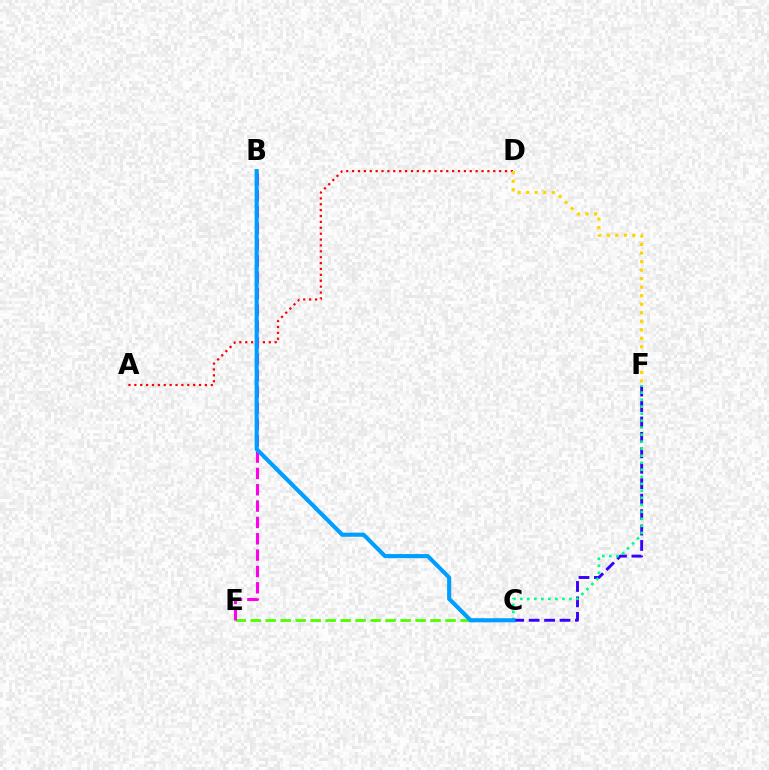{('C', 'F'): [{'color': '#3700ff', 'line_style': 'dashed', 'thickness': 2.1}, {'color': '#00ff86', 'line_style': 'dotted', 'thickness': 1.91}], ('C', 'E'): [{'color': '#4fff00', 'line_style': 'dashed', 'thickness': 2.04}], ('A', 'D'): [{'color': '#ff0000', 'line_style': 'dotted', 'thickness': 1.6}], ('B', 'E'): [{'color': '#ff00ed', 'line_style': 'dashed', 'thickness': 2.22}], ('D', 'F'): [{'color': '#ffd500', 'line_style': 'dotted', 'thickness': 2.32}], ('B', 'C'): [{'color': '#009eff', 'line_style': 'solid', 'thickness': 2.96}]}